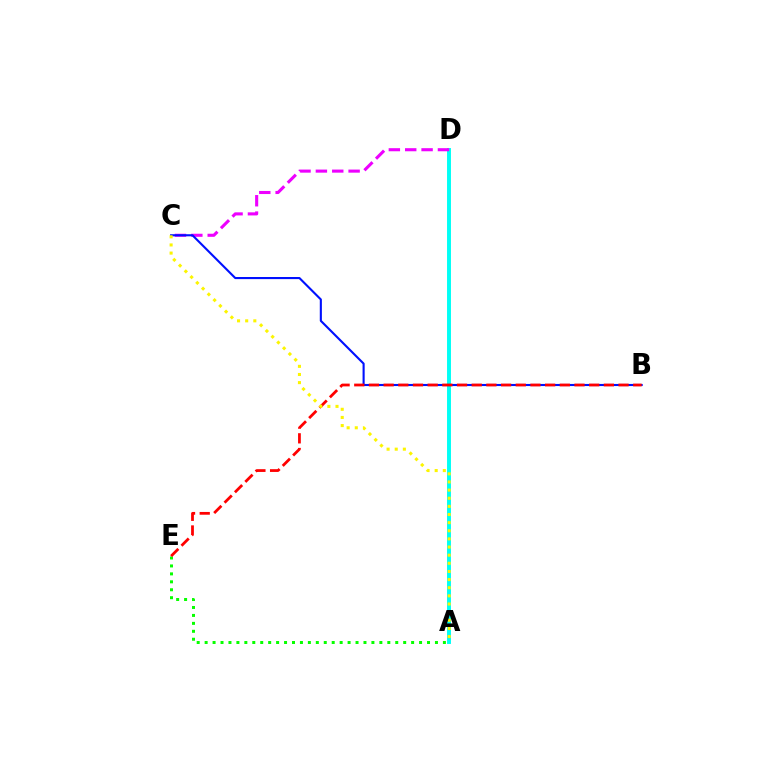{('A', 'E'): [{'color': '#08ff00', 'line_style': 'dotted', 'thickness': 2.16}], ('A', 'D'): [{'color': '#00fff6', 'line_style': 'solid', 'thickness': 2.83}], ('C', 'D'): [{'color': '#ee00ff', 'line_style': 'dashed', 'thickness': 2.22}], ('B', 'C'): [{'color': '#0010ff', 'line_style': 'solid', 'thickness': 1.52}], ('B', 'E'): [{'color': '#ff0000', 'line_style': 'dashed', 'thickness': 1.99}], ('A', 'C'): [{'color': '#fcf500', 'line_style': 'dotted', 'thickness': 2.21}]}